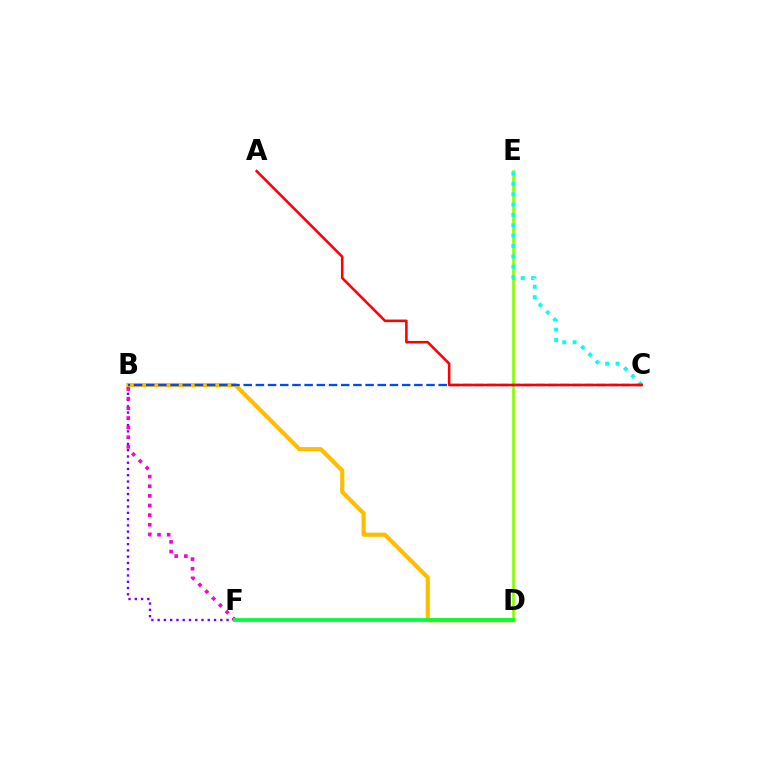{('D', 'E'): [{'color': '#84ff00', 'line_style': 'solid', 'thickness': 1.9}], ('C', 'E'): [{'color': '#00fff6', 'line_style': 'dotted', 'thickness': 2.81}], ('B', 'F'): [{'color': '#7200ff', 'line_style': 'dotted', 'thickness': 1.7}, {'color': '#ff00cf', 'line_style': 'dotted', 'thickness': 2.62}], ('B', 'D'): [{'color': '#ffbd00', 'line_style': 'solid', 'thickness': 2.99}], ('B', 'C'): [{'color': '#004bff', 'line_style': 'dashed', 'thickness': 1.66}], ('A', 'C'): [{'color': '#ff0000', 'line_style': 'solid', 'thickness': 1.85}], ('D', 'F'): [{'color': '#00ff39', 'line_style': 'solid', 'thickness': 2.73}]}